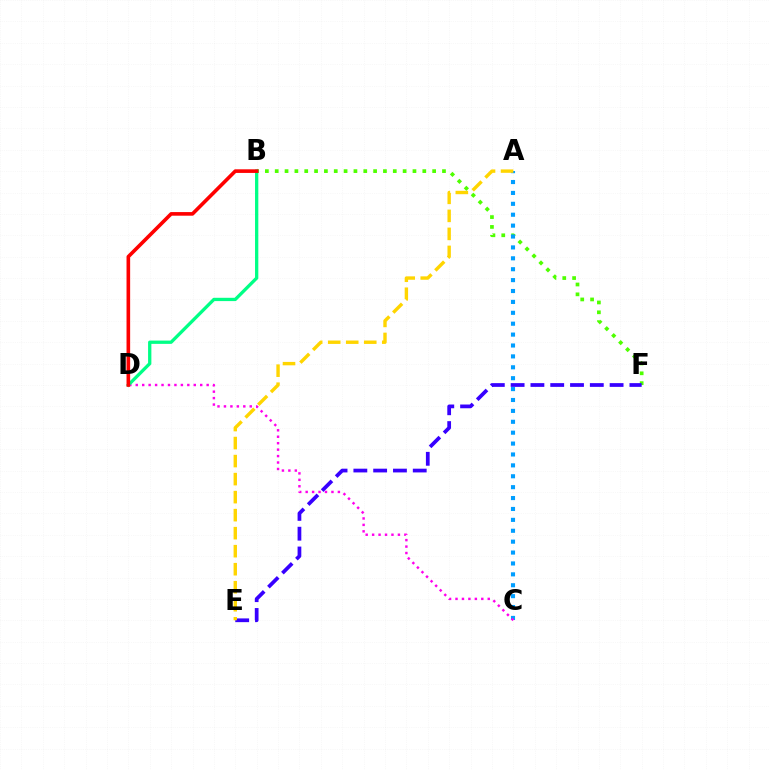{('B', 'F'): [{'color': '#4fff00', 'line_style': 'dotted', 'thickness': 2.67}], ('A', 'C'): [{'color': '#009eff', 'line_style': 'dotted', 'thickness': 2.96}], ('C', 'D'): [{'color': '#ff00ed', 'line_style': 'dotted', 'thickness': 1.75}], ('B', 'D'): [{'color': '#00ff86', 'line_style': 'solid', 'thickness': 2.37}, {'color': '#ff0000', 'line_style': 'solid', 'thickness': 2.61}], ('E', 'F'): [{'color': '#3700ff', 'line_style': 'dashed', 'thickness': 2.69}], ('A', 'E'): [{'color': '#ffd500', 'line_style': 'dashed', 'thickness': 2.45}]}